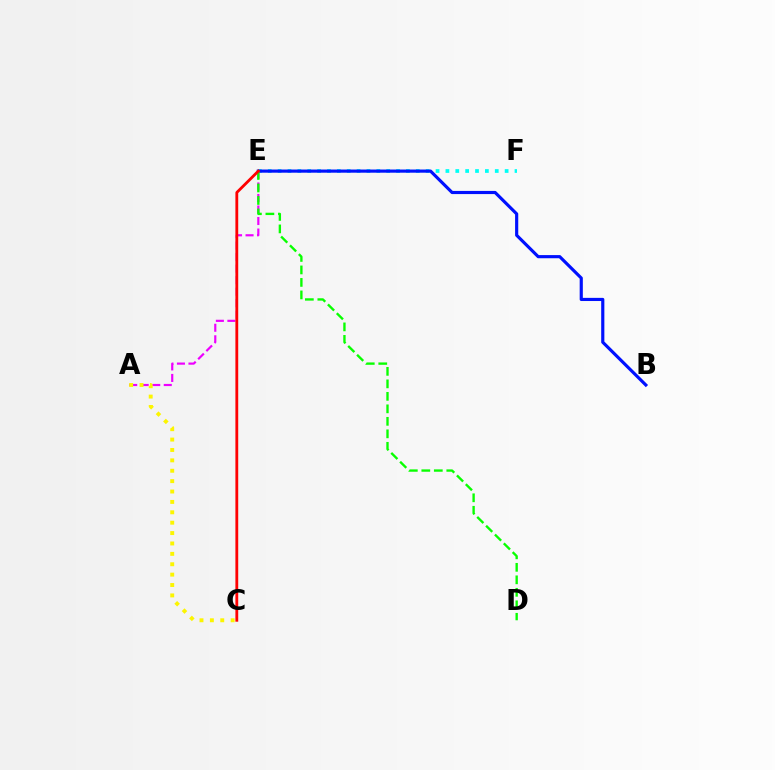{('A', 'E'): [{'color': '#ee00ff', 'line_style': 'dashed', 'thickness': 1.57}], ('E', 'F'): [{'color': '#00fff6', 'line_style': 'dotted', 'thickness': 2.68}], ('A', 'C'): [{'color': '#fcf500', 'line_style': 'dotted', 'thickness': 2.82}], ('B', 'E'): [{'color': '#0010ff', 'line_style': 'solid', 'thickness': 2.27}], ('D', 'E'): [{'color': '#08ff00', 'line_style': 'dashed', 'thickness': 1.7}], ('C', 'E'): [{'color': '#ff0000', 'line_style': 'solid', 'thickness': 2.03}]}